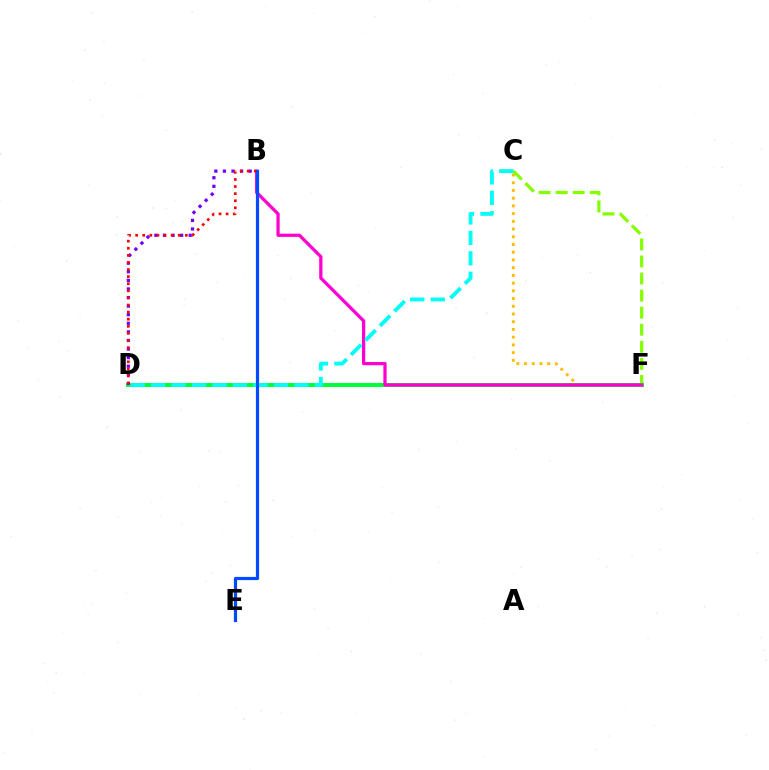{('C', 'F'): [{'color': '#ffbd00', 'line_style': 'dotted', 'thickness': 2.1}, {'color': '#84ff00', 'line_style': 'dashed', 'thickness': 2.32}], ('D', 'F'): [{'color': '#00ff39', 'line_style': 'solid', 'thickness': 2.86}], ('B', 'F'): [{'color': '#ff00cf', 'line_style': 'solid', 'thickness': 2.34}], ('B', 'D'): [{'color': '#7200ff', 'line_style': 'dotted', 'thickness': 2.33}, {'color': '#ff0000', 'line_style': 'dotted', 'thickness': 1.93}], ('C', 'D'): [{'color': '#00fff6', 'line_style': 'dashed', 'thickness': 2.78}], ('B', 'E'): [{'color': '#004bff', 'line_style': 'solid', 'thickness': 2.3}]}